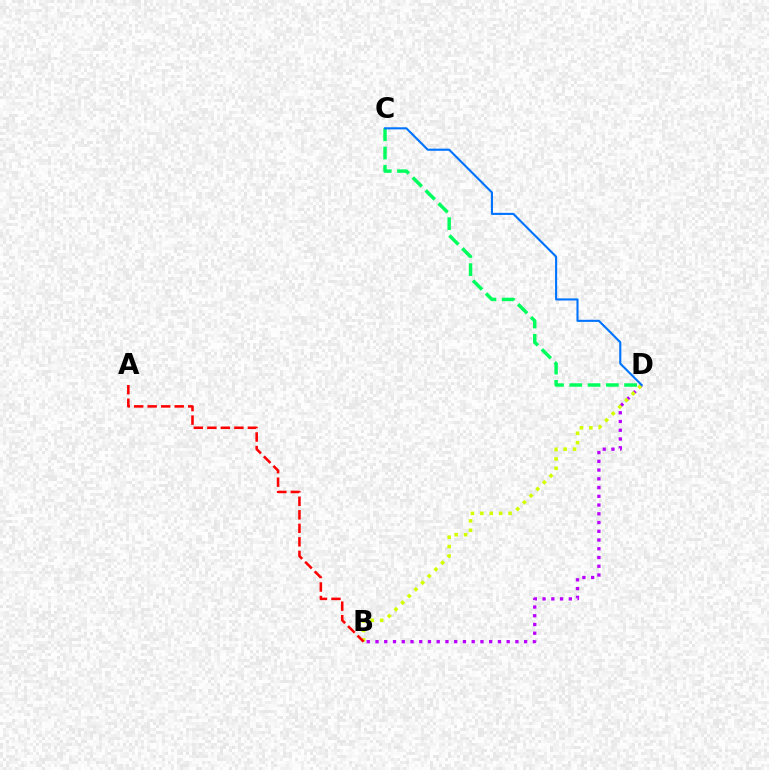{('B', 'D'): [{'color': '#b900ff', 'line_style': 'dotted', 'thickness': 2.38}, {'color': '#d1ff00', 'line_style': 'dotted', 'thickness': 2.56}], ('A', 'B'): [{'color': '#ff0000', 'line_style': 'dashed', 'thickness': 1.84}], ('C', 'D'): [{'color': '#00ff5c', 'line_style': 'dashed', 'thickness': 2.48}, {'color': '#0074ff', 'line_style': 'solid', 'thickness': 1.52}]}